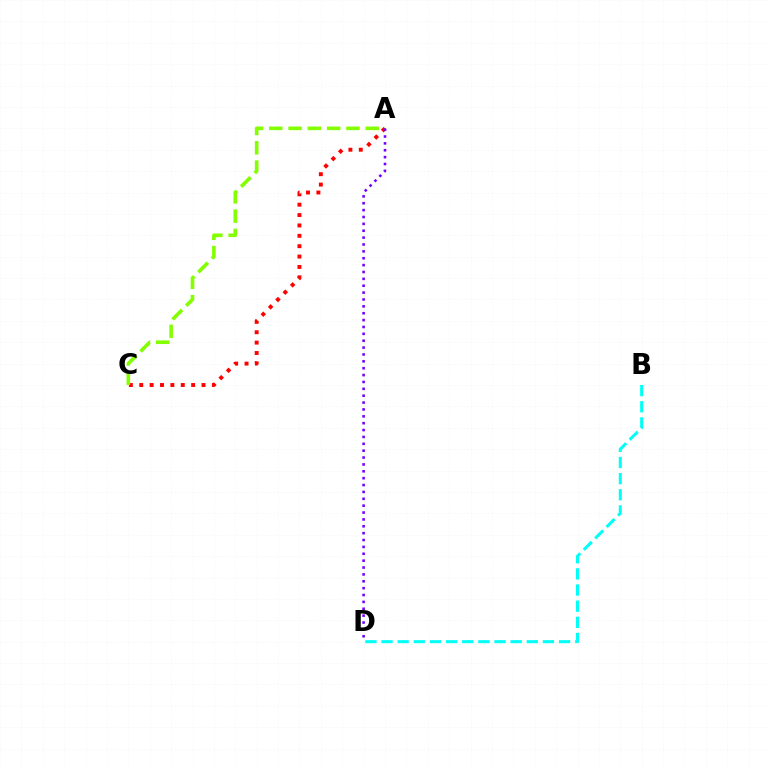{('B', 'D'): [{'color': '#00fff6', 'line_style': 'dashed', 'thickness': 2.19}], ('A', 'C'): [{'color': '#ff0000', 'line_style': 'dotted', 'thickness': 2.82}, {'color': '#84ff00', 'line_style': 'dashed', 'thickness': 2.62}], ('A', 'D'): [{'color': '#7200ff', 'line_style': 'dotted', 'thickness': 1.87}]}